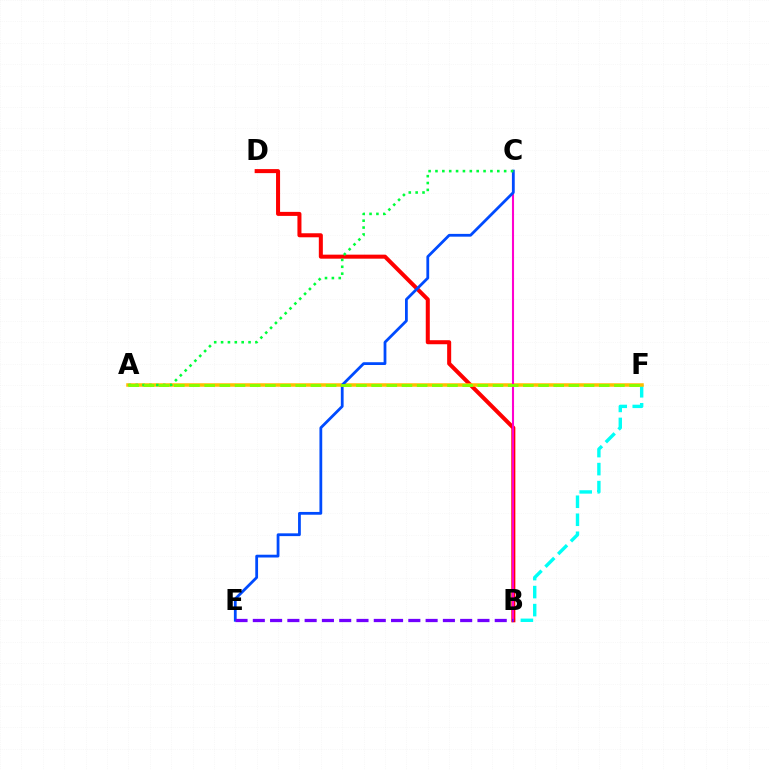{('B', 'F'): [{'color': '#00fff6', 'line_style': 'dashed', 'thickness': 2.45}], ('B', 'D'): [{'color': '#ff0000', 'line_style': 'solid', 'thickness': 2.9}], ('A', 'F'): [{'color': '#ffbd00', 'line_style': 'solid', 'thickness': 2.53}, {'color': '#84ff00', 'line_style': 'dashed', 'thickness': 2.06}], ('B', 'C'): [{'color': '#ff00cf', 'line_style': 'solid', 'thickness': 1.5}], ('C', 'E'): [{'color': '#004bff', 'line_style': 'solid', 'thickness': 2.0}], ('A', 'C'): [{'color': '#00ff39', 'line_style': 'dotted', 'thickness': 1.87}], ('B', 'E'): [{'color': '#7200ff', 'line_style': 'dashed', 'thickness': 2.35}]}